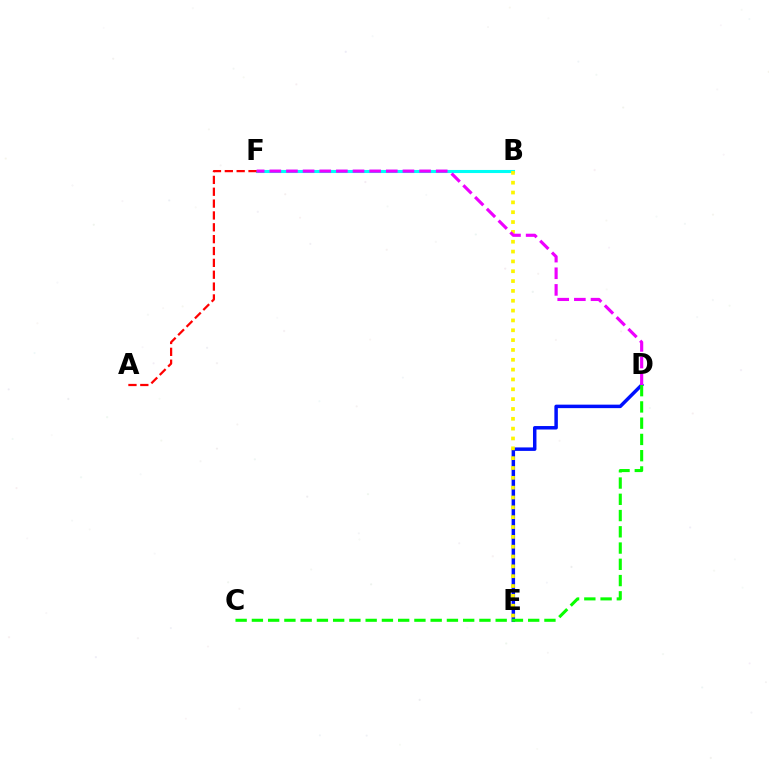{('D', 'E'): [{'color': '#0010ff', 'line_style': 'solid', 'thickness': 2.5}], ('C', 'D'): [{'color': '#08ff00', 'line_style': 'dashed', 'thickness': 2.21}], ('B', 'F'): [{'color': '#00fff6', 'line_style': 'solid', 'thickness': 2.22}], ('A', 'F'): [{'color': '#ff0000', 'line_style': 'dashed', 'thickness': 1.61}], ('B', 'E'): [{'color': '#fcf500', 'line_style': 'dotted', 'thickness': 2.67}], ('D', 'F'): [{'color': '#ee00ff', 'line_style': 'dashed', 'thickness': 2.26}]}